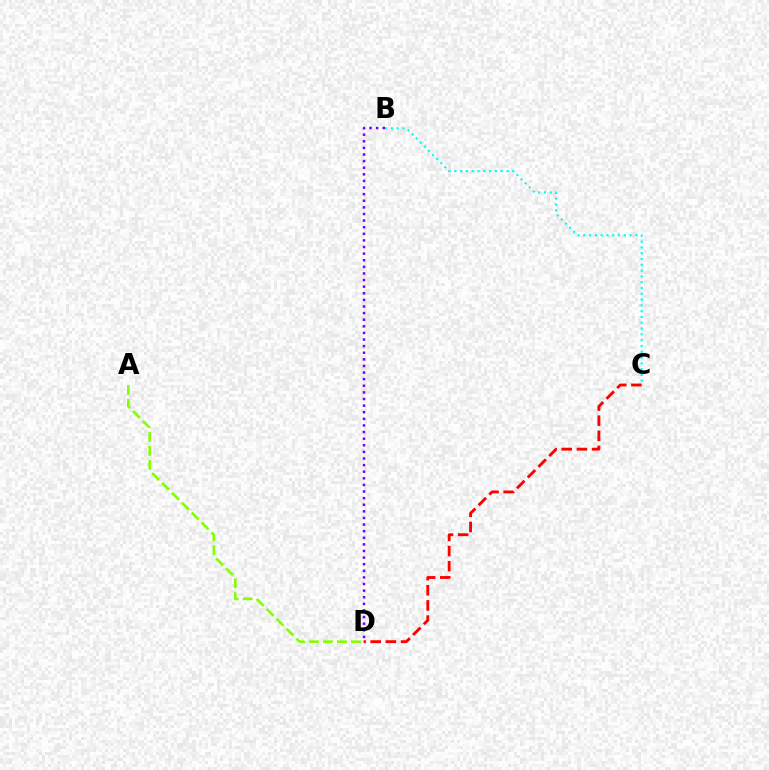{('B', 'D'): [{'color': '#7200ff', 'line_style': 'dotted', 'thickness': 1.8}], ('B', 'C'): [{'color': '#00fff6', 'line_style': 'dotted', 'thickness': 1.57}], ('A', 'D'): [{'color': '#84ff00', 'line_style': 'dashed', 'thickness': 1.9}], ('C', 'D'): [{'color': '#ff0000', 'line_style': 'dashed', 'thickness': 2.06}]}